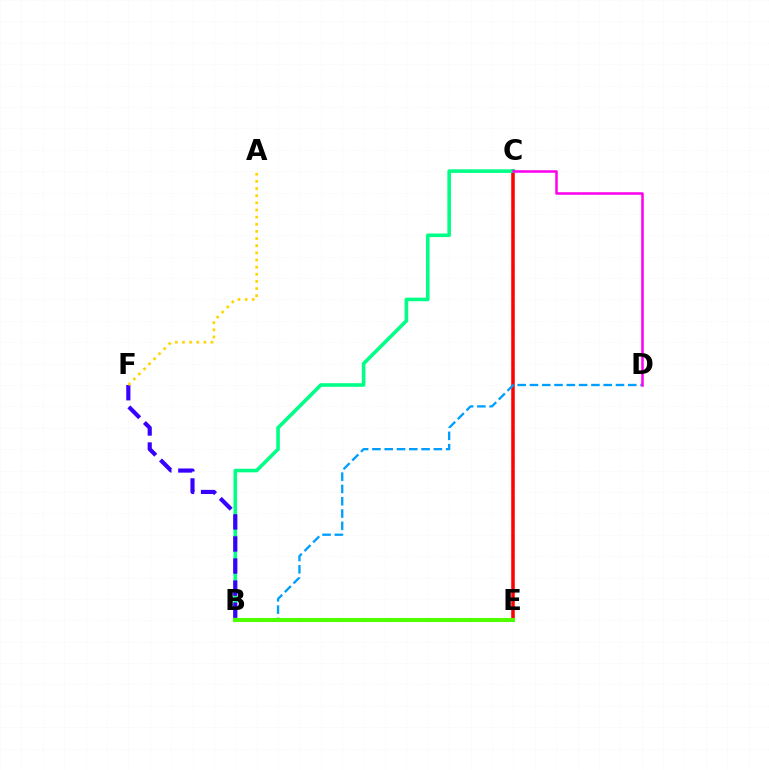{('C', 'E'): [{'color': '#ff0000', 'line_style': 'solid', 'thickness': 2.55}], ('B', 'C'): [{'color': '#00ff86', 'line_style': 'solid', 'thickness': 2.59}], ('B', 'F'): [{'color': '#3700ff', 'line_style': 'dashed', 'thickness': 3.0}], ('B', 'D'): [{'color': '#009eff', 'line_style': 'dashed', 'thickness': 1.67}], ('C', 'D'): [{'color': '#ff00ed', 'line_style': 'solid', 'thickness': 1.82}], ('A', 'F'): [{'color': '#ffd500', 'line_style': 'dotted', 'thickness': 1.94}], ('B', 'E'): [{'color': '#4fff00', 'line_style': 'solid', 'thickness': 2.92}]}